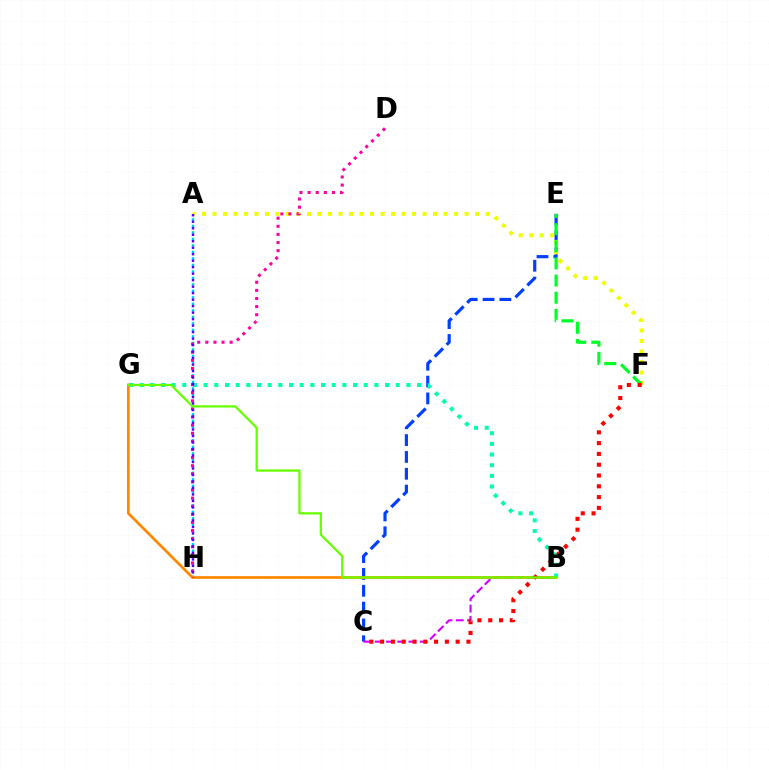{('C', 'E'): [{'color': '#003fff', 'line_style': 'dashed', 'thickness': 2.29}], ('A', 'H'): [{'color': '#00c7ff', 'line_style': 'dotted', 'thickness': 1.77}, {'color': '#4f00ff', 'line_style': 'dotted', 'thickness': 1.76}], ('B', 'C'): [{'color': '#d600ff', 'line_style': 'dashed', 'thickness': 1.53}], ('B', 'G'): [{'color': '#ff8800', 'line_style': 'solid', 'thickness': 1.96}, {'color': '#00ffaf', 'line_style': 'dotted', 'thickness': 2.9}, {'color': '#66ff00', 'line_style': 'solid', 'thickness': 1.62}], ('A', 'F'): [{'color': '#eeff00', 'line_style': 'dotted', 'thickness': 2.85}], ('E', 'F'): [{'color': '#00ff27', 'line_style': 'dashed', 'thickness': 2.33}], ('C', 'F'): [{'color': '#ff0000', 'line_style': 'dotted', 'thickness': 2.93}], ('D', 'H'): [{'color': '#ff00a0', 'line_style': 'dotted', 'thickness': 2.2}]}